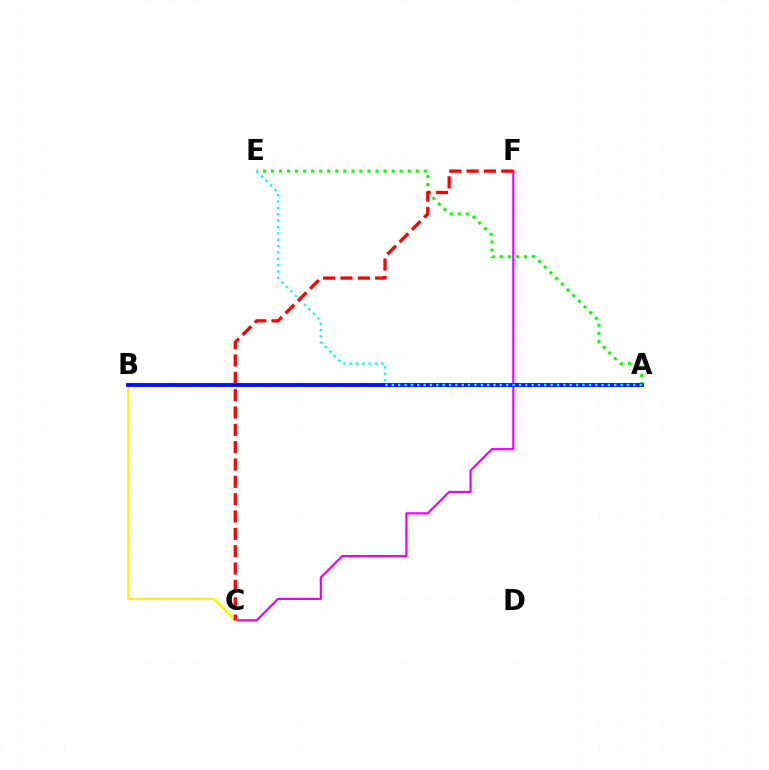{('A', 'E'): [{'color': '#08ff00', 'line_style': 'dotted', 'thickness': 2.18}, {'color': '#00fff6', 'line_style': 'dotted', 'thickness': 1.73}], ('C', 'F'): [{'color': '#ee00ff', 'line_style': 'solid', 'thickness': 1.58}, {'color': '#ff0000', 'line_style': 'dashed', 'thickness': 2.36}], ('B', 'C'): [{'color': '#fcf500', 'line_style': 'solid', 'thickness': 1.64}], ('A', 'B'): [{'color': '#0010ff', 'line_style': 'solid', 'thickness': 2.79}]}